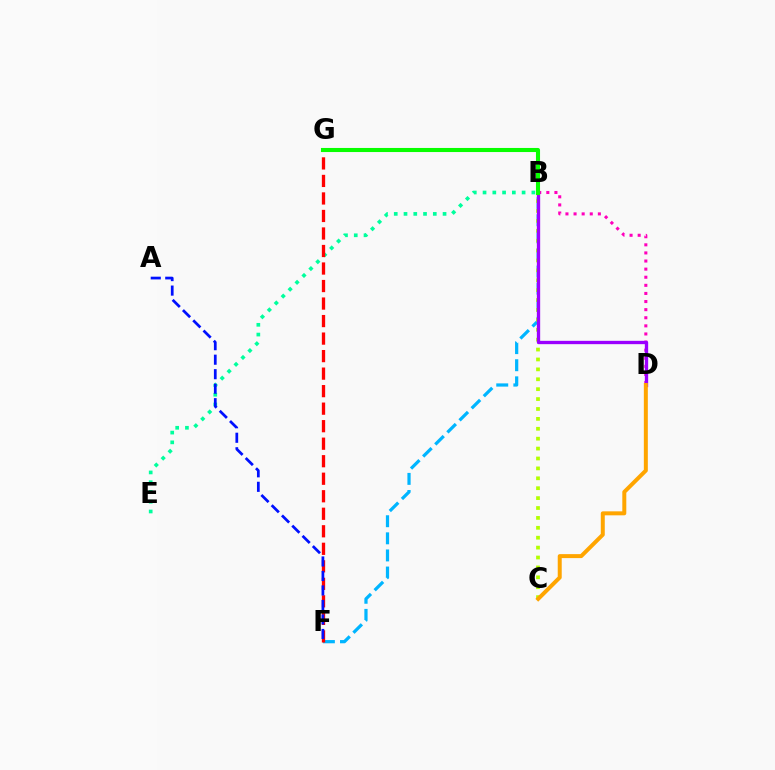{('B', 'D'): [{'color': '#ff00bd', 'line_style': 'dotted', 'thickness': 2.2}, {'color': '#9b00ff', 'line_style': 'solid', 'thickness': 2.4}], ('B', 'F'): [{'color': '#00b5ff', 'line_style': 'dashed', 'thickness': 2.32}], ('B', 'C'): [{'color': '#b3ff00', 'line_style': 'dotted', 'thickness': 2.69}], ('B', 'E'): [{'color': '#00ff9d', 'line_style': 'dotted', 'thickness': 2.65}], ('C', 'D'): [{'color': '#ffa500', 'line_style': 'solid', 'thickness': 2.87}], ('F', 'G'): [{'color': '#ff0000', 'line_style': 'dashed', 'thickness': 2.38}], ('A', 'F'): [{'color': '#0010ff', 'line_style': 'dashed', 'thickness': 1.97}], ('B', 'G'): [{'color': '#08ff00', 'line_style': 'solid', 'thickness': 2.94}]}